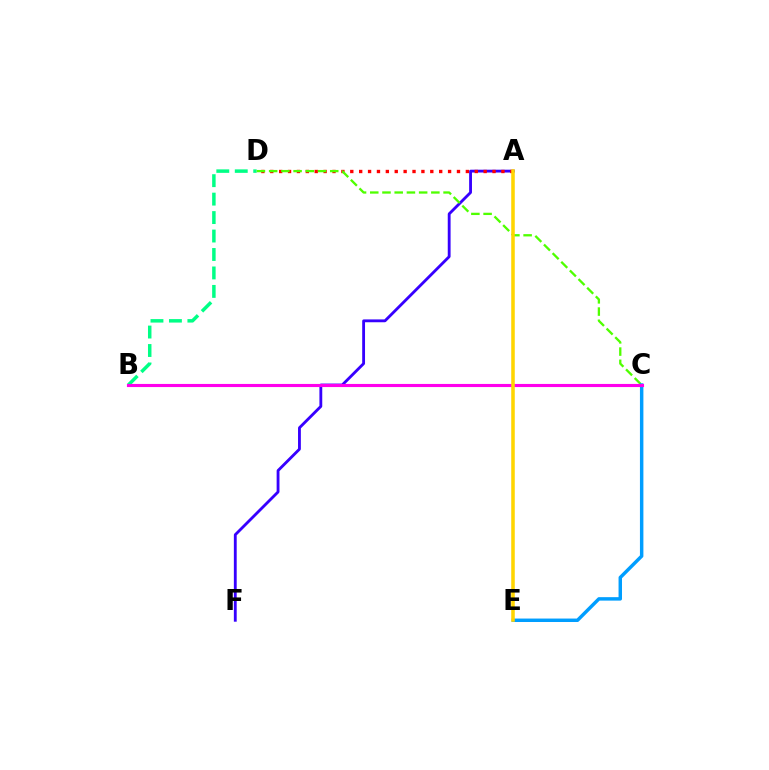{('B', 'D'): [{'color': '#00ff86', 'line_style': 'dashed', 'thickness': 2.51}], ('A', 'F'): [{'color': '#3700ff', 'line_style': 'solid', 'thickness': 2.04}], ('A', 'D'): [{'color': '#ff0000', 'line_style': 'dotted', 'thickness': 2.42}], ('C', 'D'): [{'color': '#4fff00', 'line_style': 'dashed', 'thickness': 1.66}], ('C', 'E'): [{'color': '#009eff', 'line_style': 'solid', 'thickness': 2.49}], ('B', 'C'): [{'color': '#ff00ed', 'line_style': 'solid', 'thickness': 2.25}], ('A', 'E'): [{'color': '#ffd500', 'line_style': 'solid', 'thickness': 2.55}]}